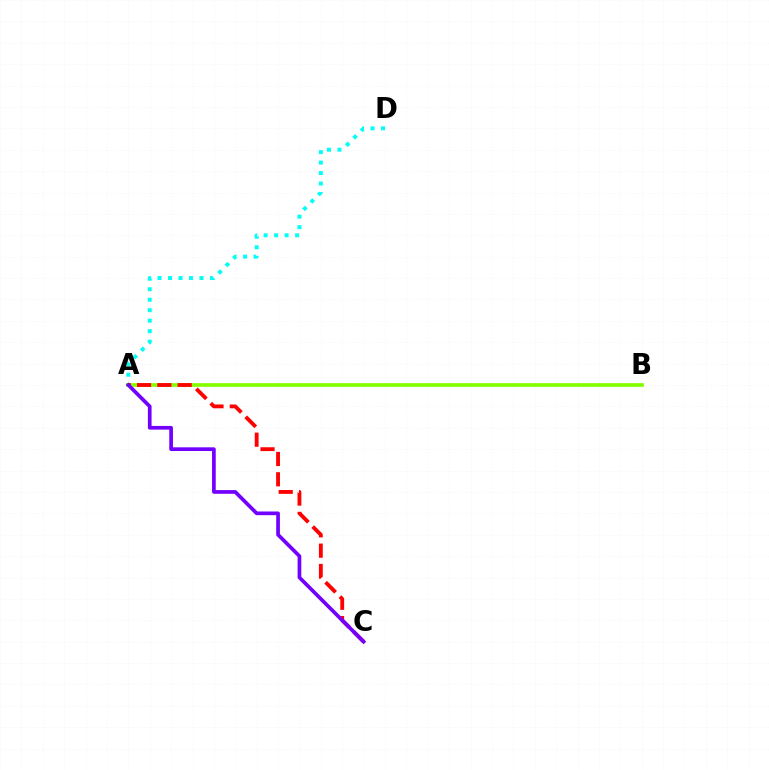{('A', 'D'): [{'color': '#00fff6', 'line_style': 'dotted', 'thickness': 2.85}], ('A', 'B'): [{'color': '#84ff00', 'line_style': 'solid', 'thickness': 2.68}], ('A', 'C'): [{'color': '#ff0000', 'line_style': 'dashed', 'thickness': 2.76}, {'color': '#7200ff', 'line_style': 'solid', 'thickness': 2.66}]}